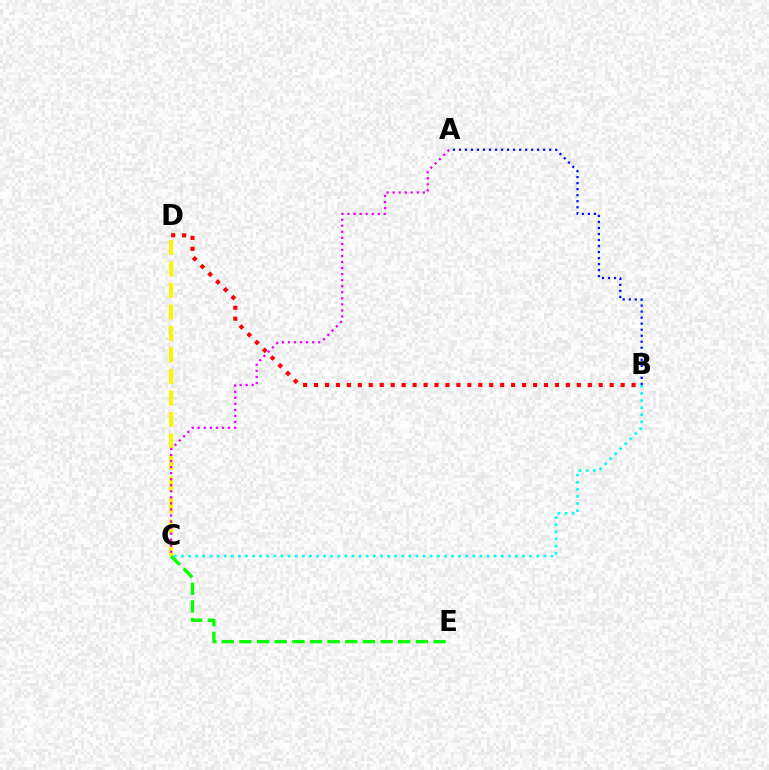{('C', 'D'): [{'color': '#fcf500', 'line_style': 'dashed', 'thickness': 2.92}], ('A', 'B'): [{'color': '#0010ff', 'line_style': 'dotted', 'thickness': 1.64}], ('C', 'E'): [{'color': '#08ff00', 'line_style': 'dashed', 'thickness': 2.4}], ('B', 'C'): [{'color': '#00fff6', 'line_style': 'dotted', 'thickness': 1.93}], ('A', 'C'): [{'color': '#ee00ff', 'line_style': 'dotted', 'thickness': 1.64}], ('B', 'D'): [{'color': '#ff0000', 'line_style': 'dotted', 'thickness': 2.97}]}